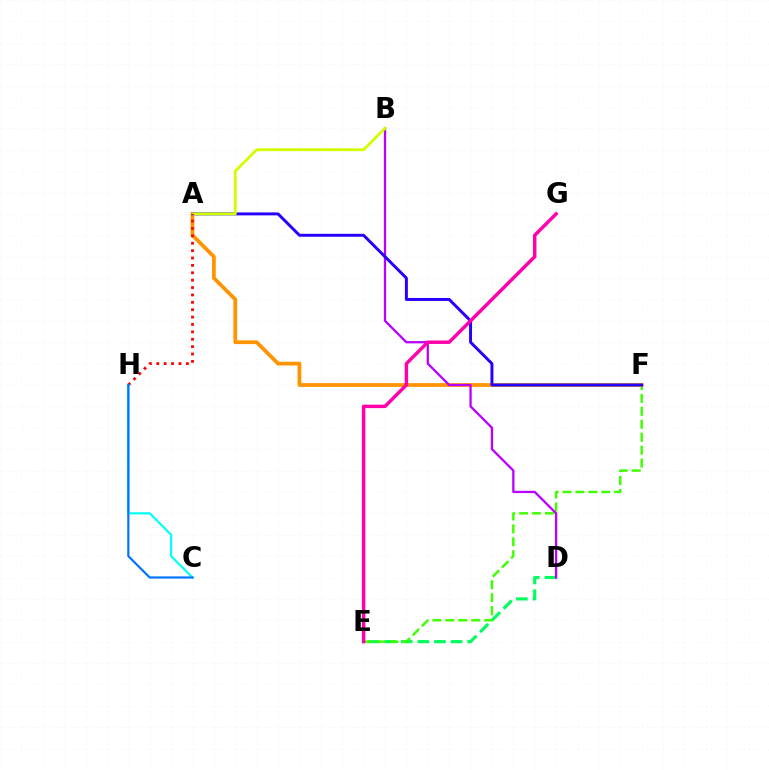{('D', 'E'): [{'color': '#00ff5c', 'line_style': 'dashed', 'thickness': 2.26}], ('E', 'F'): [{'color': '#3dff00', 'line_style': 'dashed', 'thickness': 1.76}], ('A', 'F'): [{'color': '#ff9400', 'line_style': 'solid', 'thickness': 2.71}, {'color': '#2500ff', 'line_style': 'solid', 'thickness': 2.12}], ('B', 'D'): [{'color': '#b900ff', 'line_style': 'solid', 'thickness': 1.65}], ('A', 'B'): [{'color': '#d1ff00', 'line_style': 'solid', 'thickness': 2.03}], ('A', 'H'): [{'color': '#ff0000', 'line_style': 'dotted', 'thickness': 2.01}], ('C', 'H'): [{'color': '#00fff6', 'line_style': 'solid', 'thickness': 1.56}, {'color': '#0074ff', 'line_style': 'solid', 'thickness': 1.57}], ('E', 'G'): [{'color': '#ff00ac', 'line_style': 'solid', 'thickness': 2.48}]}